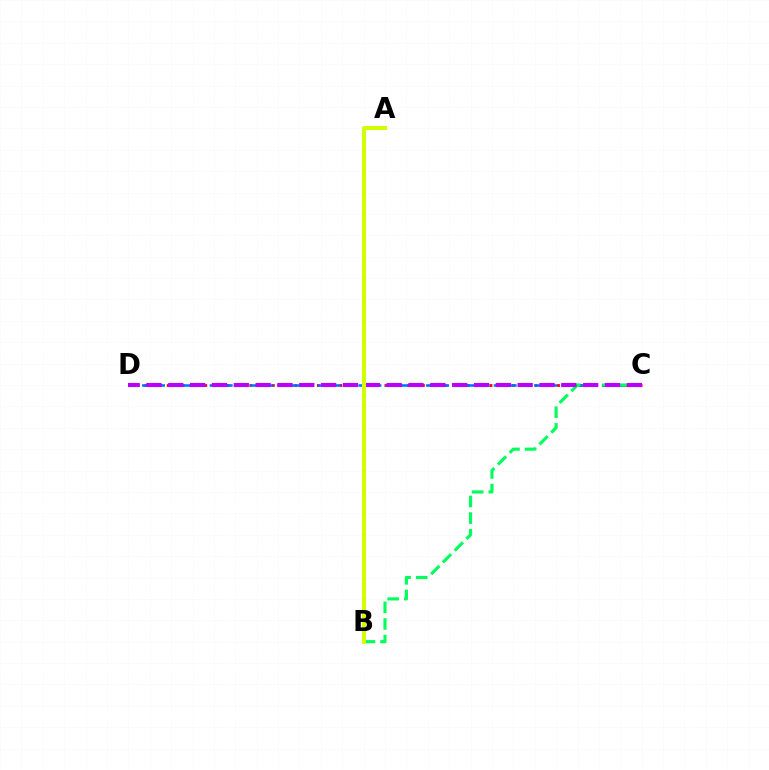{('C', 'D'): [{'color': '#ff0000', 'line_style': 'dotted', 'thickness': 2.04}, {'color': '#0074ff', 'line_style': 'dashed', 'thickness': 1.84}, {'color': '#b900ff', 'line_style': 'dashed', 'thickness': 2.97}], ('B', 'C'): [{'color': '#00ff5c', 'line_style': 'dashed', 'thickness': 2.26}], ('A', 'B'): [{'color': '#d1ff00', 'line_style': 'solid', 'thickness': 2.88}]}